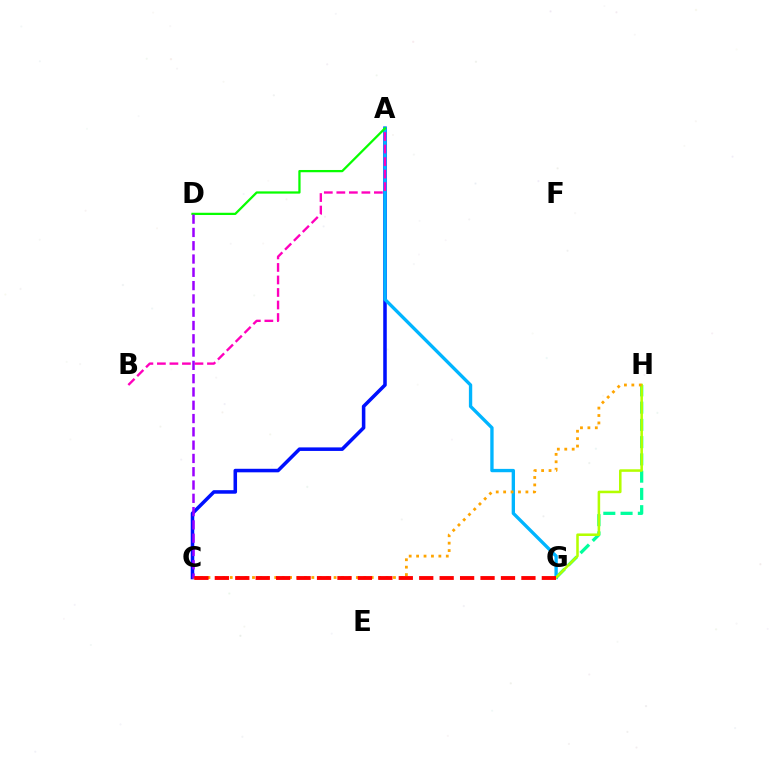{('G', 'H'): [{'color': '#00ff9d', 'line_style': 'dashed', 'thickness': 2.34}, {'color': '#b3ff00', 'line_style': 'solid', 'thickness': 1.83}], ('A', 'C'): [{'color': '#0010ff', 'line_style': 'solid', 'thickness': 2.55}], ('A', 'G'): [{'color': '#00b5ff', 'line_style': 'solid', 'thickness': 2.4}], ('A', 'B'): [{'color': '#ff00bd', 'line_style': 'dashed', 'thickness': 1.7}], ('A', 'D'): [{'color': '#08ff00', 'line_style': 'solid', 'thickness': 1.62}], ('C', 'H'): [{'color': '#ffa500', 'line_style': 'dotted', 'thickness': 2.02}], ('C', 'D'): [{'color': '#9b00ff', 'line_style': 'dashed', 'thickness': 1.81}], ('C', 'G'): [{'color': '#ff0000', 'line_style': 'dashed', 'thickness': 2.78}]}